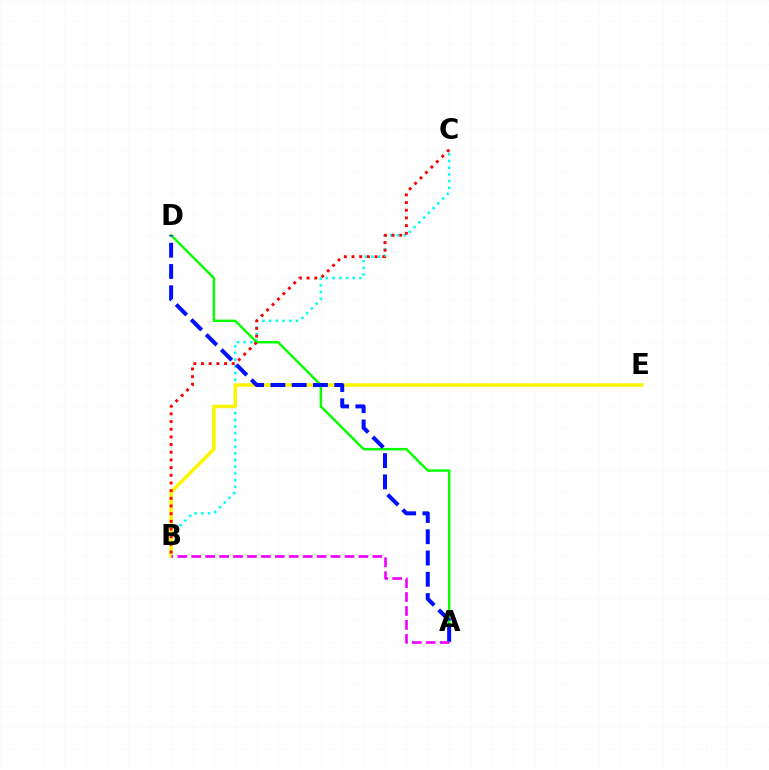{('B', 'C'): [{'color': '#00fff6', 'line_style': 'dotted', 'thickness': 1.82}, {'color': '#ff0000', 'line_style': 'dotted', 'thickness': 2.09}], ('B', 'E'): [{'color': '#fcf500', 'line_style': 'solid', 'thickness': 2.54}], ('A', 'D'): [{'color': '#08ff00', 'line_style': 'solid', 'thickness': 1.77}, {'color': '#0010ff', 'line_style': 'dashed', 'thickness': 2.89}], ('A', 'B'): [{'color': '#ee00ff', 'line_style': 'dashed', 'thickness': 1.89}]}